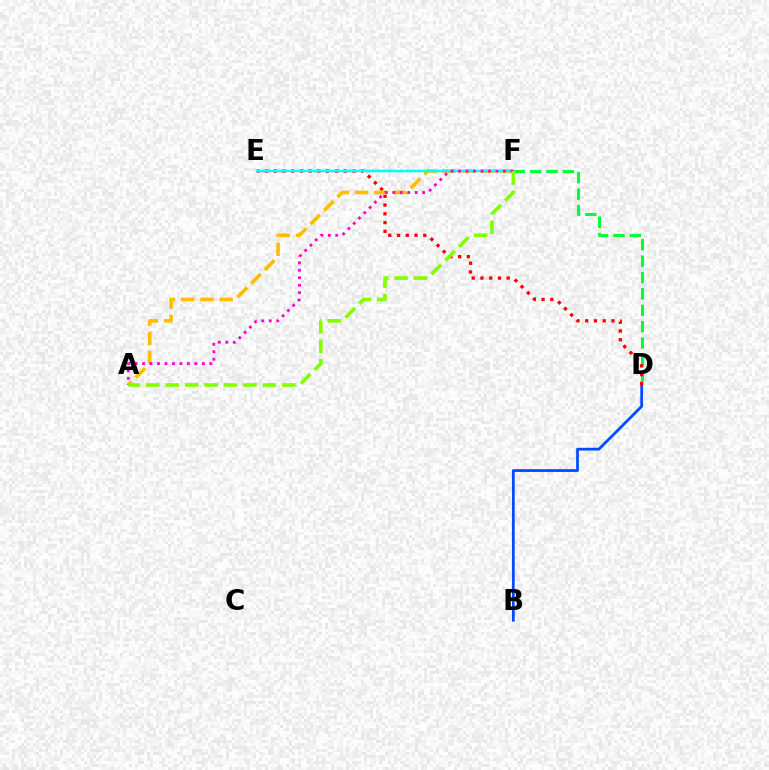{('D', 'F'): [{'color': '#00ff39', 'line_style': 'dashed', 'thickness': 2.22}], ('E', 'F'): [{'color': '#7200ff', 'line_style': 'dotted', 'thickness': 1.57}, {'color': '#00fff6', 'line_style': 'solid', 'thickness': 1.75}], ('B', 'D'): [{'color': '#004bff', 'line_style': 'solid', 'thickness': 1.98}], ('D', 'E'): [{'color': '#ff0000', 'line_style': 'dotted', 'thickness': 2.38}], ('A', 'F'): [{'color': '#ffbd00', 'line_style': 'dashed', 'thickness': 2.61}, {'color': '#ff00cf', 'line_style': 'dotted', 'thickness': 2.03}, {'color': '#84ff00', 'line_style': 'dashed', 'thickness': 2.64}]}